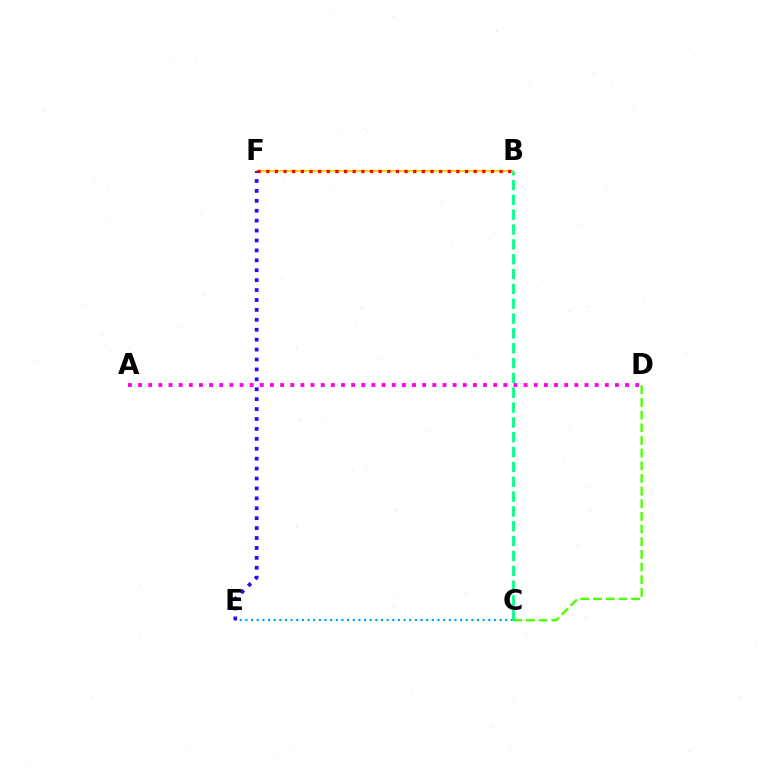{('C', 'E'): [{'color': '#009eff', 'line_style': 'dotted', 'thickness': 1.53}], ('C', 'D'): [{'color': '#4fff00', 'line_style': 'dashed', 'thickness': 1.72}], ('B', 'F'): [{'color': '#ffd500', 'line_style': 'solid', 'thickness': 1.56}, {'color': '#ff0000', 'line_style': 'dotted', 'thickness': 2.35}], ('A', 'D'): [{'color': '#ff00ed', 'line_style': 'dotted', 'thickness': 2.76}], ('B', 'C'): [{'color': '#00ff86', 'line_style': 'dashed', 'thickness': 2.02}], ('E', 'F'): [{'color': '#3700ff', 'line_style': 'dotted', 'thickness': 2.69}]}